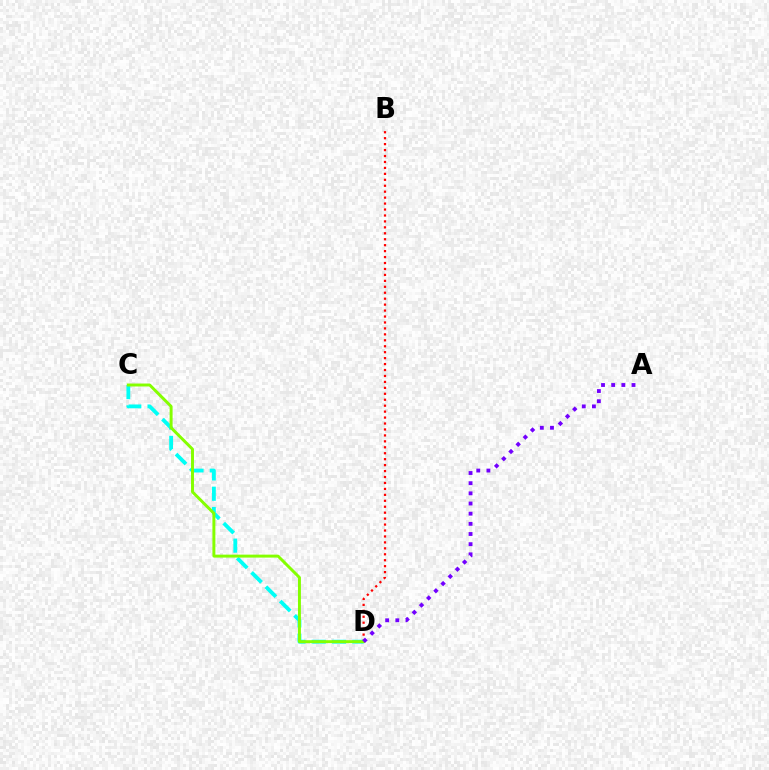{('B', 'D'): [{'color': '#ff0000', 'line_style': 'dotted', 'thickness': 1.62}], ('C', 'D'): [{'color': '#00fff6', 'line_style': 'dashed', 'thickness': 2.75}, {'color': '#84ff00', 'line_style': 'solid', 'thickness': 2.12}], ('A', 'D'): [{'color': '#7200ff', 'line_style': 'dotted', 'thickness': 2.76}]}